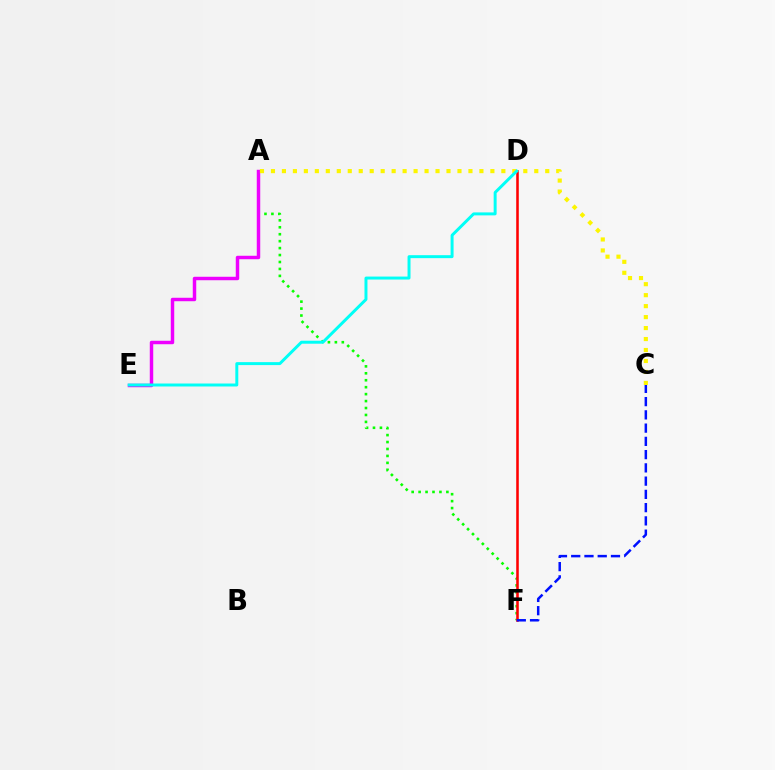{('A', 'F'): [{'color': '#08ff00', 'line_style': 'dotted', 'thickness': 1.89}], ('D', 'F'): [{'color': '#ff0000', 'line_style': 'solid', 'thickness': 1.84}], ('A', 'E'): [{'color': '#ee00ff', 'line_style': 'solid', 'thickness': 2.49}], ('C', 'F'): [{'color': '#0010ff', 'line_style': 'dashed', 'thickness': 1.8}], ('A', 'C'): [{'color': '#fcf500', 'line_style': 'dotted', 'thickness': 2.98}], ('D', 'E'): [{'color': '#00fff6', 'line_style': 'solid', 'thickness': 2.14}]}